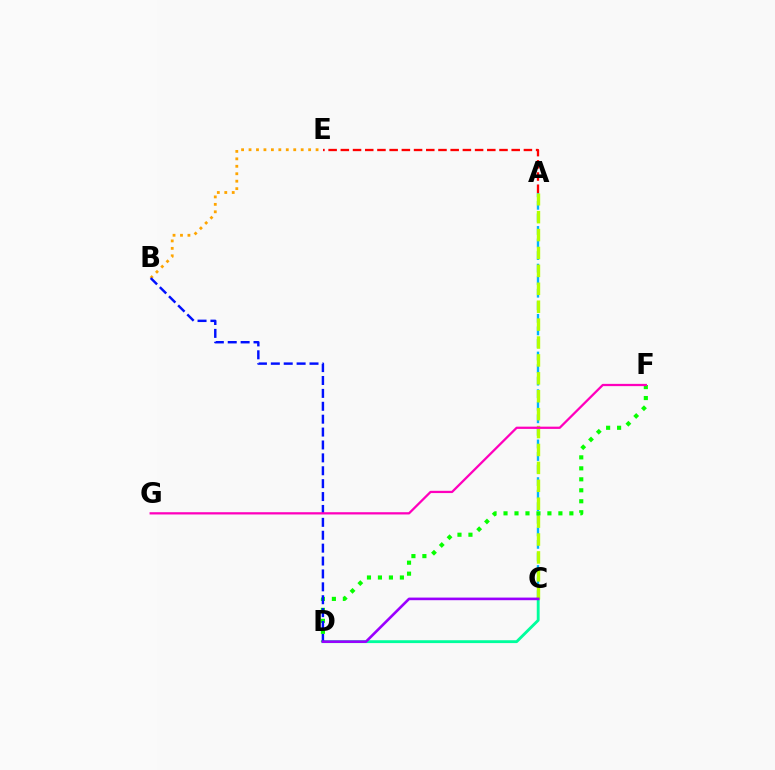{('C', 'D'): [{'color': '#00ff9d', 'line_style': 'solid', 'thickness': 2.06}, {'color': '#9b00ff', 'line_style': 'solid', 'thickness': 1.89}], ('A', 'C'): [{'color': '#00b5ff', 'line_style': 'dashed', 'thickness': 1.71}, {'color': '#b3ff00', 'line_style': 'dashed', 'thickness': 2.43}], ('B', 'E'): [{'color': '#ffa500', 'line_style': 'dotted', 'thickness': 2.02}], ('D', 'F'): [{'color': '#08ff00', 'line_style': 'dotted', 'thickness': 2.98}], ('B', 'D'): [{'color': '#0010ff', 'line_style': 'dashed', 'thickness': 1.75}], ('A', 'E'): [{'color': '#ff0000', 'line_style': 'dashed', 'thickness': 1.66}], ('F', 'G'): [{'color': '#ff00bd', 'line_style': 'solid', 'thickness': 1.63}]}